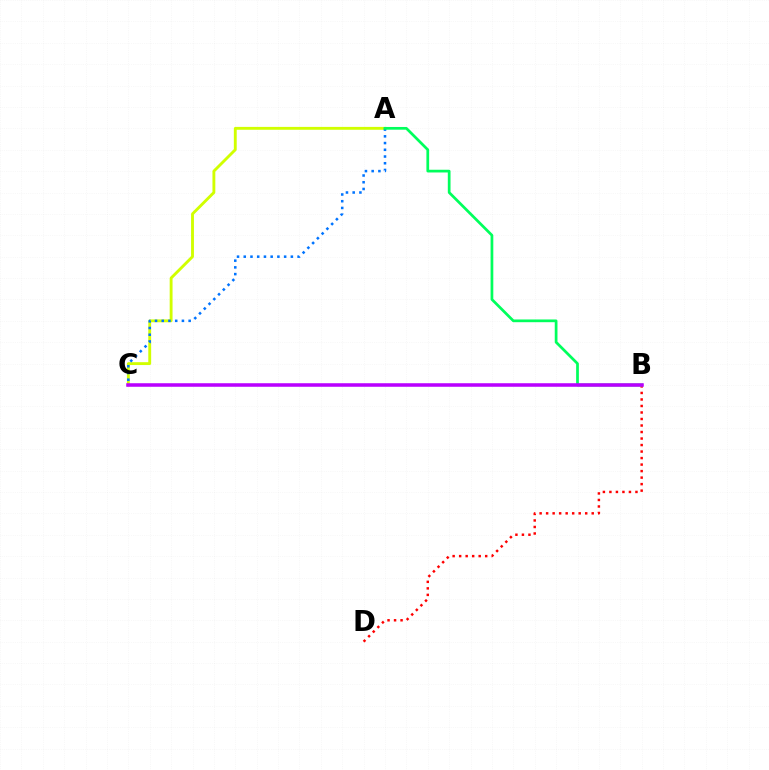{('A', 'C'): [{'color': '#d1ff00', 'line_style': 'solid', 'thickness': 2.07}, {'color': '#0074ff', 'line_style': 'dotted', 'thickness': 1.83}], ('B', 'D'): [{'color': '#ff0000', 'line_style': 'dotted', 'thickness': 1.77}], ('A', 'B'): [{'color': '#00ff5c', 'line_style': 'solid', 'thickness': 1.96}], ('B', 'C'): [{'color': '#b900ff', 'line_style': 'solid', 'thickness': 2.55}]}